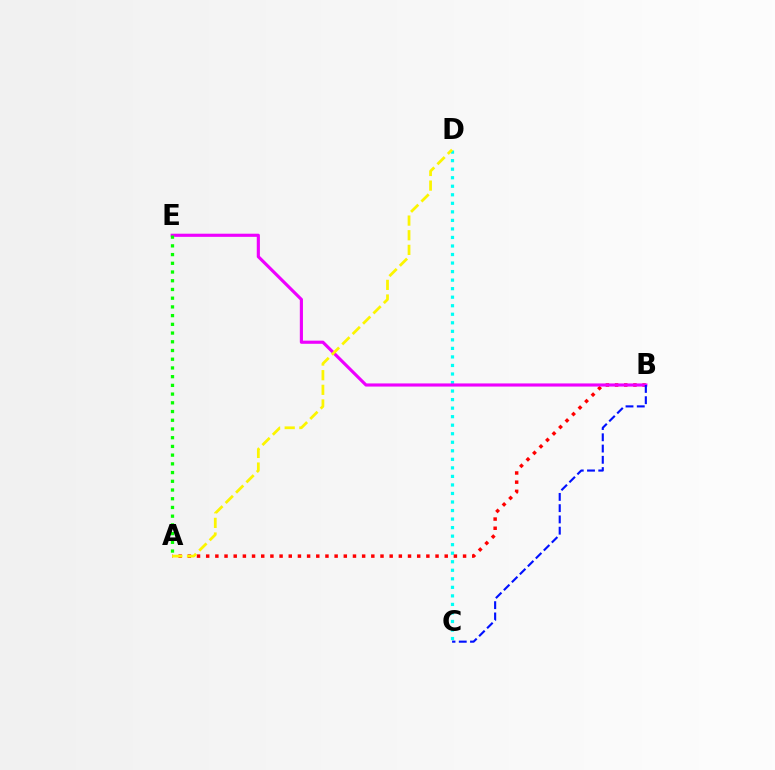{('C', 'D'): [{'color': '#00fff6', 'line_style': 'dotted', 'thickness': 2.32}], ('A', 'B'): [{'color': '#ff0000', 'line_style': 'dotted', 'thickness': 2.49}], ('B', 'E'): [{'color': '#ee00ff', 'line_style': 'solid', 'thickness': 2.26}], ('B', 'C'): [{'color': '#0010ff', 'line_style': 'dashed', 'thickness': 1.53}], ('A', 'E'): [{'color': '#08ff00', 'line_style': 'dotted', 'thickness': 2.37}], ('A', 'D'): [{'color': '#fcf500', 'line_style': 'dashed', 'thickness': 1.99}]}